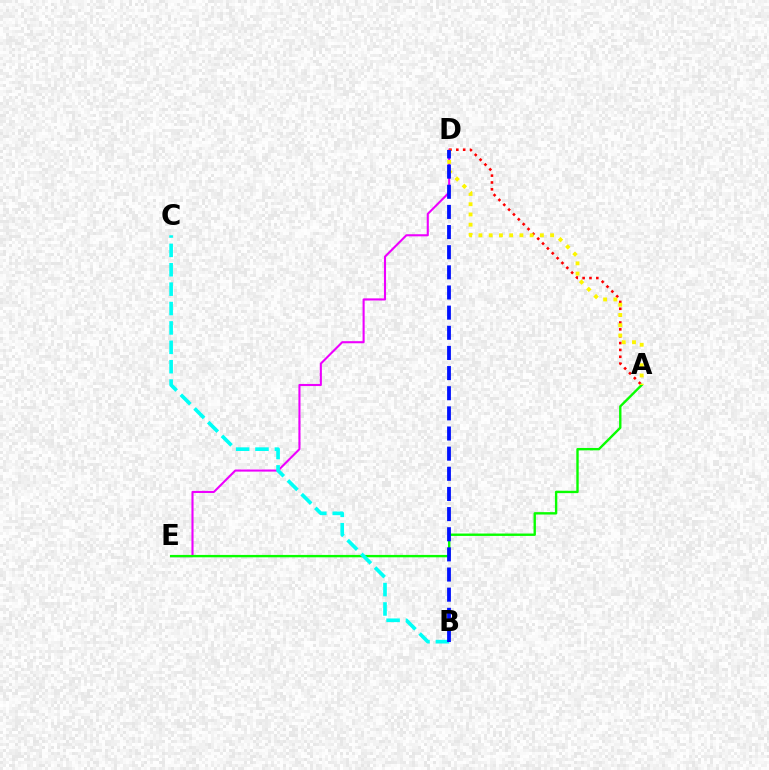{('D', 'E'): [{'color': '#ee00ff', 'line_style': 'solid', 'thickness': 1.51}], ('A', 'E'): [{'color': '#08ff00', 'line_style': 'solid', 'thickness': 1.71}], ('A', 'D'): [{'color': '#ff0000', 'line_style': 'dotted', 'thickness': 1.86}, {'color': '#fcf500', 'line_style': 'dotted', 'thickness': 2.78}], ('B', 'C'): [{'color': '#00fff6', 'line_style': 'dashed', 'thickness': 2.63}], ('B', 'D'): [{'color': '#0010ff', 'line_style': 'dashed', 'thickness': 2.74}]}